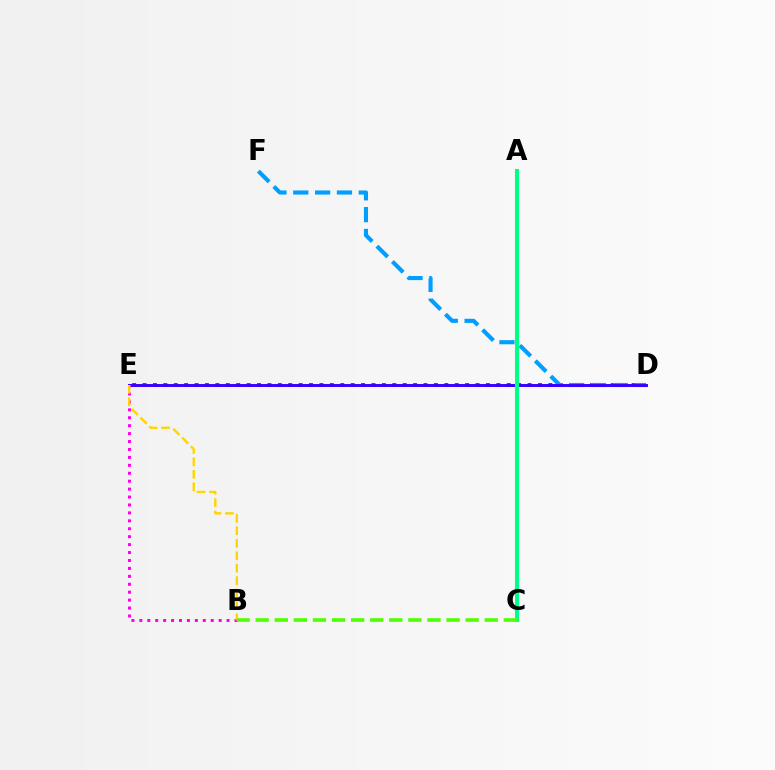{('D', 'E'): [{'color': '#ff0000', 'line_style': 'dotted', 'thickness': 2.83}, {'color': '#3700ff', 'line_style': 'solid', 'thickness': 2.11}], ('D', 'F'): [{'color': '#009eff', 'line_style': 'dashed', 'thickness': 2.97}], ('B', 'E'): [{'color': '#ff00ed', 'line_style': 'dotted', 'thickness': 2.15}, {'color': '#ffd500', 'line_style': 'dashed', 'thickness': 1.69}], ('A', 'C'): [{'color': '#00ff86', 'line_style': 'solid', 'thickness': 2.95}], ('B', 'C'): [{'color': '#4fff00', 'line_style': 'dashed', 'thickness': 2.59}]}